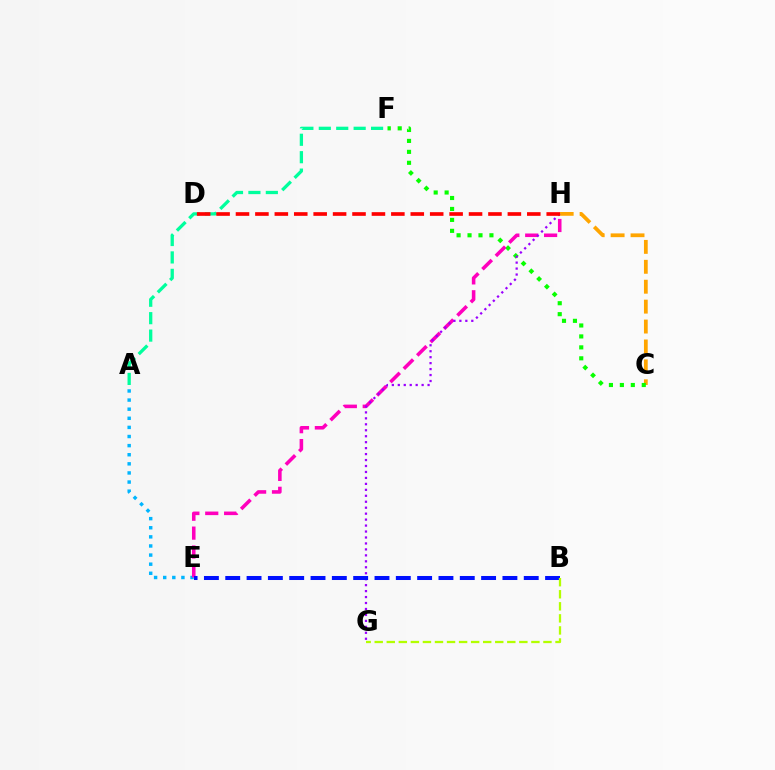{('A', 'E'): [{'color': '#00b5ff', 'line_style': 'dotted', 'thickness': 2.47}], ('A', 'F'): [{'color': '#00ff9d', 'line_style': 'dashed', 'thickness': 2.37}], ('C', 'H'): [{'color': '#ffa500', 'line_style': 'dashed', 'thickness': 2.71}], ('C', 'F'): [{'color': '#08ff00', 'line_style': 'dotted', 'thickness': 2.97}], ('E', 'H'): [{'color': '#ff00bd', 'line_style': 'dashed', 'thickness': 2.57}], ('G', 'H'): [{'color': '#9b00ff', 'line_style': 'dotted', 'thickness': 1.62}], ('B', 'E'): [{'color': '#0010ff', 'line_style': 'dashed', 'thickness': 2.9}], ('D', 'H'): [{'color': '#ff0000', 'line_style': 'dashed', 'thickness': 2.64}], ('B', 'G'): [{'color': '#b3ff00', 'line_style': 'dashed', 'thickness': 1.64}]}